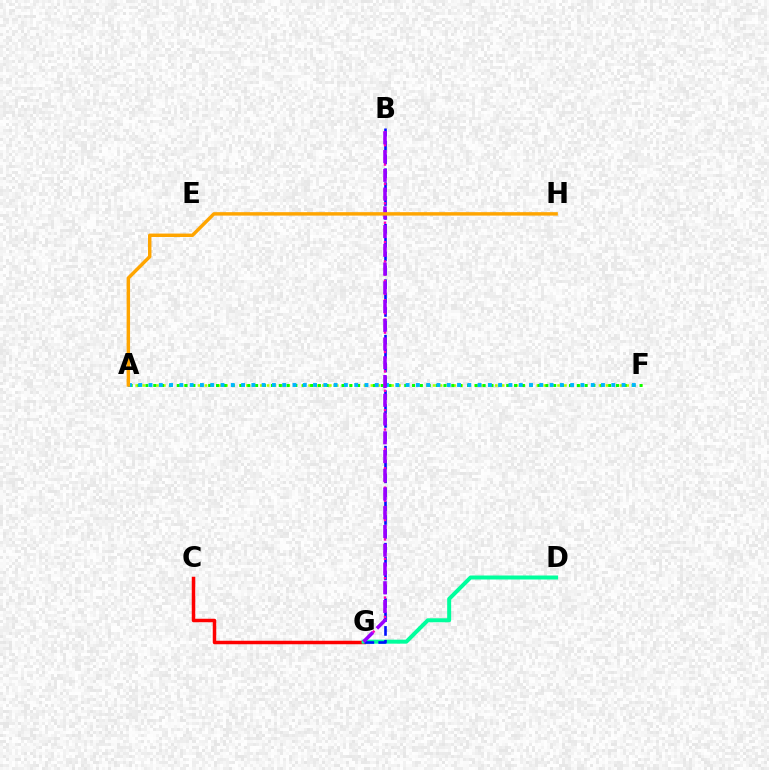{('A', 'F'): [{'color': '#b3ff00', 'line_style': 'dotted', 'thickness': 1.88}, {'color': '#08ff00', 'line_style': 'dotted', 'thickness': 2.13}, {'color': '#00b5ff', 'line_style': 'dotted', 'thickness': 2.79}], ('C', 'G'): [{'color': '#ff0000', 'line_style': 'solid', 'thickness': 2.51}], ('D', 'G'): [{'color': '#00ff9d', 'line_style': 'solid', 'thickness': 2.87}], ('B', 'G'): [{'color': '#0010ff', 'line_style': 'dashed', 'thickness': 1.88}, {'color': '#ff00bd', 'line_style': 'dotted', 'thickness': 1.76}, {'color': '#9b00ff', 'line_style': 'dashed', 'thickness': 2.55}], ('A', 'H'): [{'color': '#ffa500', 'line_style': 'solid', 'thickness': 2.48}]}